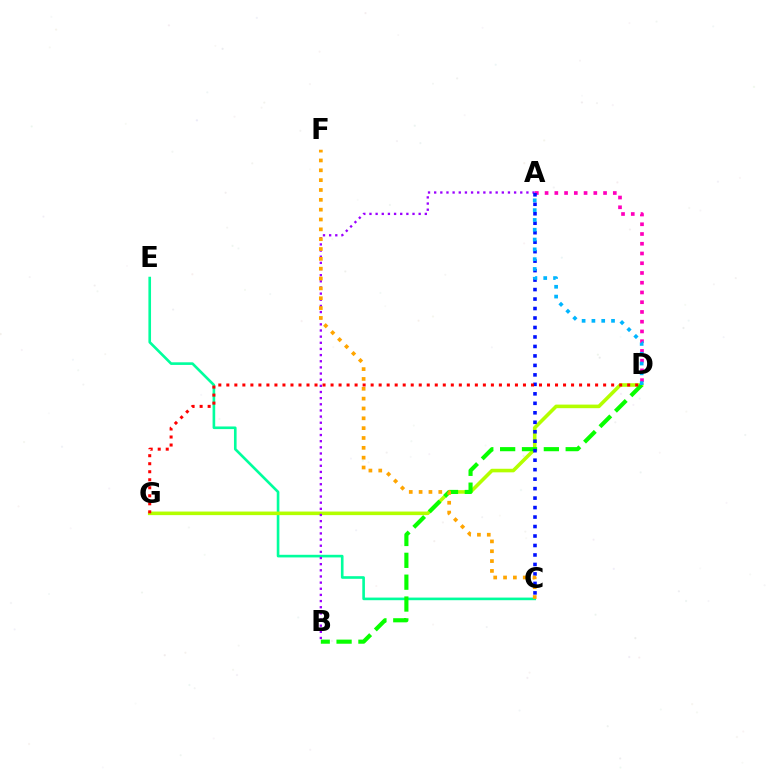{('C', 'E'): [{'color': '#00ff9d', 'line_style': 'solid', 'thickness': 1.89}], ('D', 'G'): [{'color': '#b3ff00', 'line_style': 'solid', 'thickness': 2.57}, {'color': '#ff0000', 'line_style': 'dotted', 'thickness': 2.18}], ('B', 'D'): [{'color': '#08ff00', 'line_style': 'dashed', 'thickness': 2.97}], ('A', 'B'): [{'color': '#9b00ff', 'line_style': 'dotted', 'thickness': 1.67}], ('A', 'D'): [{'color': '#ff00bd', 'line_style': 'dotted', 'thickness': 2.65}, {'color': '#00b5ff', 'line_style': 'dotted', 'thickness': 2.66}], ('A', 'C'): [{'color': '#0010ff', 'line_style': 'dotted', 'thickness': 2.58}], ('C', 'F'): [{'color': '#ffa500', 'line_style': 'dotted', 'thickness': 2.67}]}